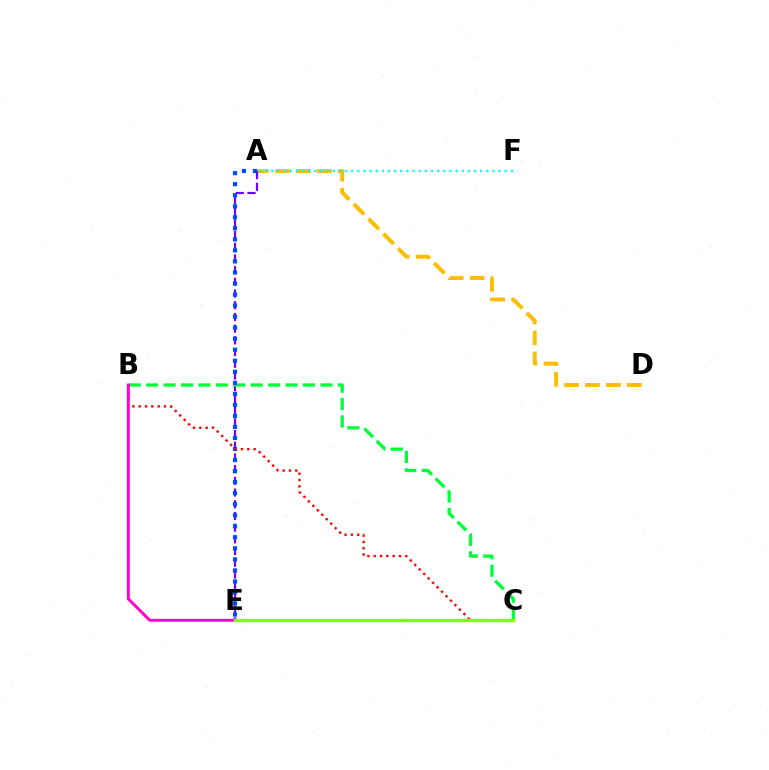{('A', 'D'): [{'color': '#ffbd00', 'line_style': 'dashed', 'thickness': 2.85}], ('A', 'E'): [{'color': '#7200ff', 'line_style': 'dashed', 'thickness': 1.59}, {'color': '#004bff', 'line_style': 'dotted', 'thickness': 3.0}], ('B', 'C'): [{'color': '#00ff39', 'line_style': 'dashed', 'thickness': 2.37}, {'color': '#ff0000', 'line_style': 'dotted', 'thickness': 1.72}], ('A', 'F'): [{'color': '#00fff6', 'line_style': 'dotted', 'thickness': 1.67}], ('B', 'E'): [{'color': '#ff00cf', 'line_style': 'solid', 'thickness': 2.11}], ('C', 'E'): [{'color': '#84ff00', 'line_style': 'solid', 'thickness': 2.51}]}